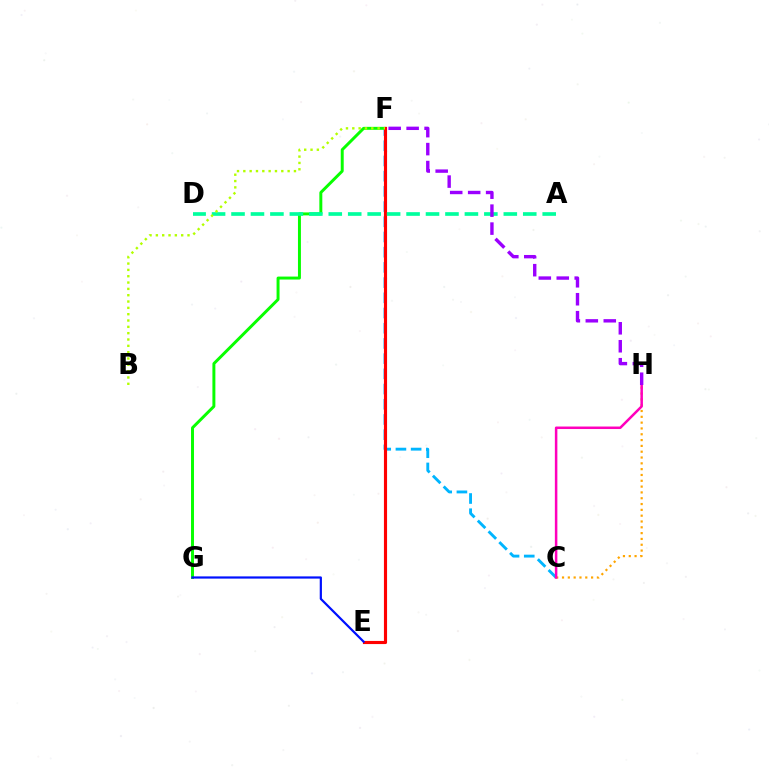{('C', 'F'): [{'color': '#00b5ff', 'line_style': 'dashed', 'thickness': 2.07}], ('F', 'G'): [{'color': '#08ff00', 'line_style': 'solid', 'thickness': 2.13}], ('E', 'F'): [{'color': '#ff0000', 'line_style': 'solid', 'thickness': 2.26}], ('C', 'H'): [{'color': '#ffa500', 'line_style': 'dotted', 'thickness': 1.58}, {'color': '#ff00bd', 'line_style': 'solid', 'thickness': 1.81}], ('A', 'D'): [{'color': '#00ff9d', 'line_style': 'dashed', 'thickness': 2.64}], ('B', 'F'): [{'color': '#b3ff00', 'line_style': 'dotted', 'thickness': 1.72}], ('F', 'H'): [{'color': '#9b00ff', 'line_style': 'dashed', 'thickness': 2.44}], ('E', 'G'): [{'color': '#0010ff', 'line_style': 'solid', 'thickness': 1.59}]}